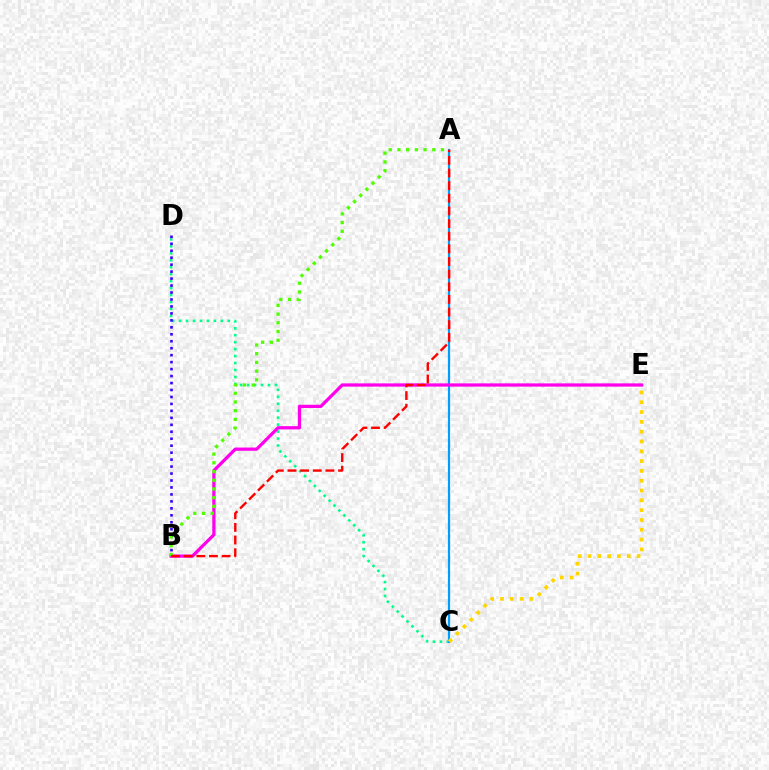{('C', 'D'): [{'color': '#00ff86', 'line_style': 'dotted', 'thickness': 1.89}], ('B', 'D'): [{'color': '#3700ff', 'line_style': 'dotted', 'thickness': 1.89}], ('A', 'C'): [{'color': '#009eff', 'line_style': 'solid', 'thickness': 1.58}], ('B', 'E'): [{'color': '#ff00ed', 'line_style': 'solid', 'thickness': 2.34}], ('A', 'B'): [{'color': '#4fff00', 'line_style': 'dotted', 'thickness': 2.37}, {'color': '#ff0000', 'line_style': 'dashed', 'thickness': 1.72}], ('C', 'E'): [{'color': '#ffd500', 'line_style': 'dotted', 'thickness': 2.67}]}